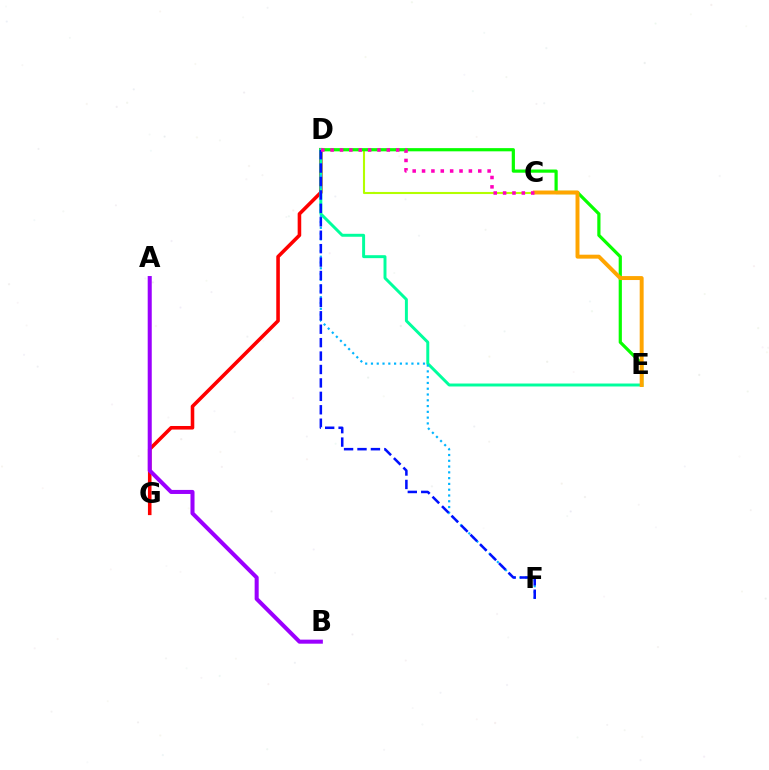{('D', 'G'): [{'color': '#ff0000', 'line_style': 'solid', 'thickness': 2.57}], ('C', 'D'): [{'color': '#b3ff00', 'line_style': 'solid', 'thickness': 1.51}, {'color': '#ff00bd', 'line_style': 'dotted', 'thickness': 2.55}], ('D', 'E'): [{'color': '#08ff00', 'line_style': 'solid', 'thickness': 2.3}, {'color': '#00ff9d', 'line_style': 'solid', 'thickness': 2.13}], ('A', 'B'): [{'color': '#9b00ff', 'line_style': 'solid', 'thickness': 2.91}], ('C', 'E'): [{'color': '#ffa500', 'line_style': 'solid', 'thickness': 2.84}], ('D', 'F'): [{'color': '#00b5ff', 'line_style': 'dotted', 'thickness': 1.57}, {'color': '#0010ff', 'line_style': 'dashed', 'thickness': 1.82}]}